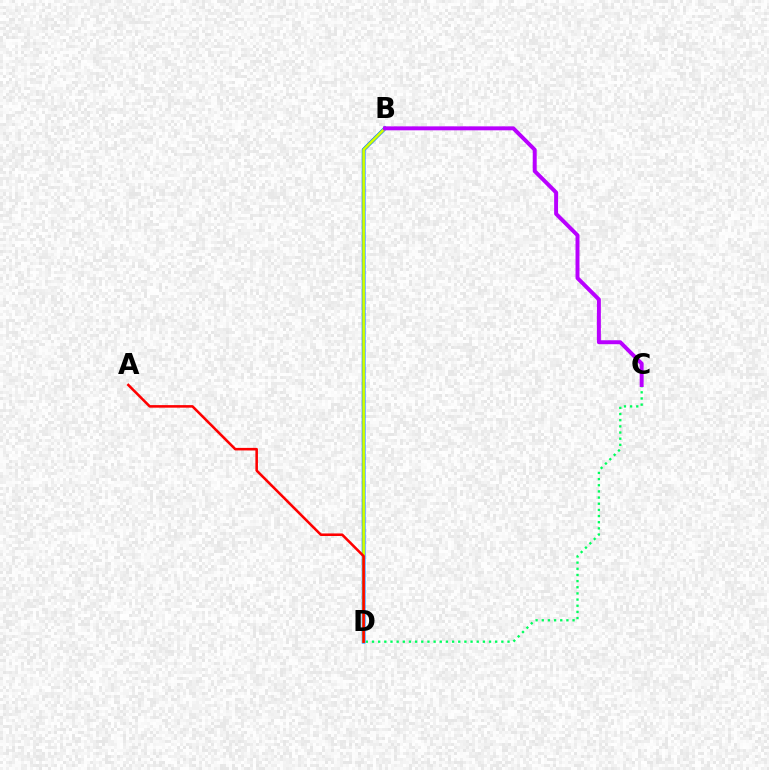{('C', 'D'): [{'color': '#00ff5c', 'line_style': 'dotted', 'thickness': 1.67}], ('B', 'D'): [{'color': '#0074ff', 'line_style': 'solid', 'thickness': 2.7}, {'color': '#d1ff00', 'line_style': 'solid', 'thickness': 1.93}], ('A', 'D'): [{'color': '#ff0000', 'line_style': 'solid', 'thickness': 1.84}], ('B', 'C'): [{'color': '#b900ff', 'line_style': 'solid', 'thickness': 2.84}]}